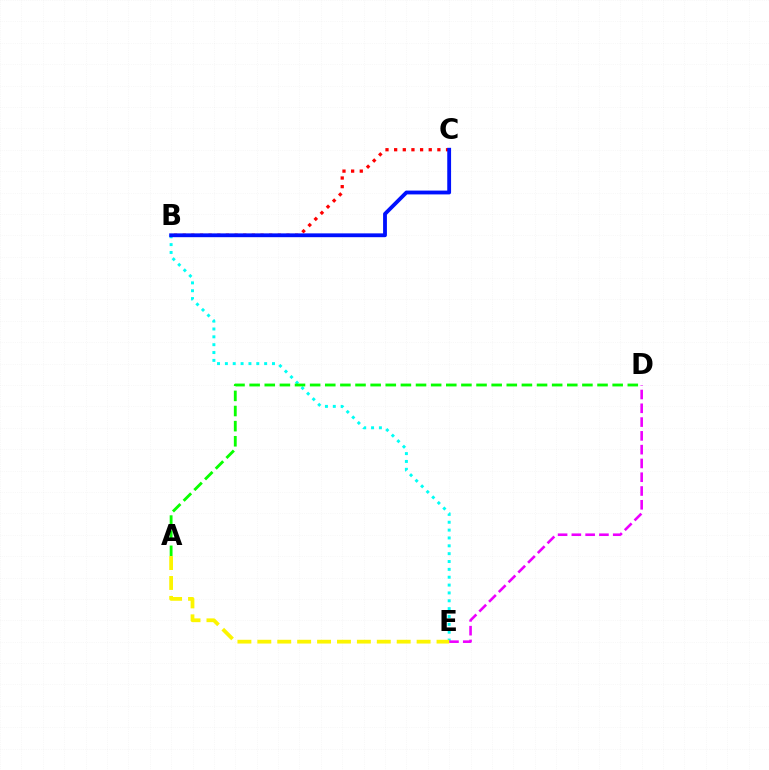{('B', 'C'): [{'color': '#ff0000', 'line_style': 'dotted', 'thickness': 2.35}, {'color': '#0010ff', 'line_style': 'solid', 'thickness': 2.75}], ('B', 'E'): [{'color': '#00fff6', 'line_style': 'dotted', 'thickness': 2.13}], ('D', 'E'): [{'color': '#ee00ff', 'line_style': 'dashed', 'thickness': 1.87}], ('A', 'D'): [{'color': '#08ff00', 'line_style': 'dashed', 'thickness': 2.05}], ('A', 'E'): [{'color': '#fcf500', 'line_style': 'dashed', 'thickness': 2.7}]}